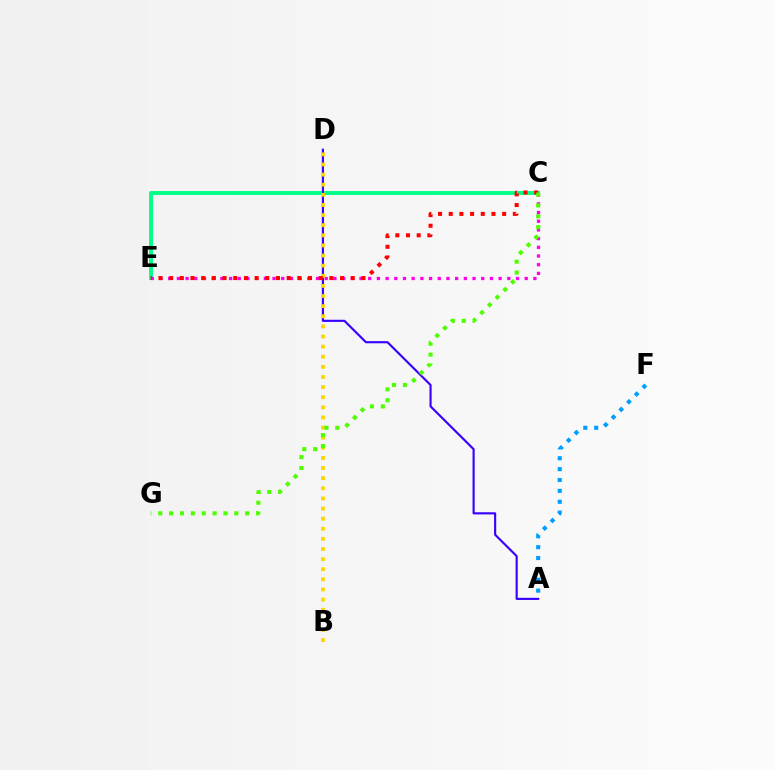{('C', 'E'): [{'color': '#00ff86', 'line_style': 'solid', 'thickness': 2.81}, {'color': '#ff00ed', 'line_style': 'dotted', 'thickness': 2.36}, {'color': '#ff0000', 'line_style': 'dotted', 'thickness': 2.9}], ('A', 'D'): [{'color': '#3700ff', 'line_style': 'solid', 'thickness': 1.54}], ('A', 'F'): [{'color': '#009eff', 'line_style': 'dotted', 'thickness': 2.95}], ('B', 'D'): [{'color': '#ffd500', 'line_style': 'dotted', 'thickness': 2.75}], ('C', 'G'): [{'color': '#4fff00', 'line_style': 'dotted', 'thickness': 2.95}]}